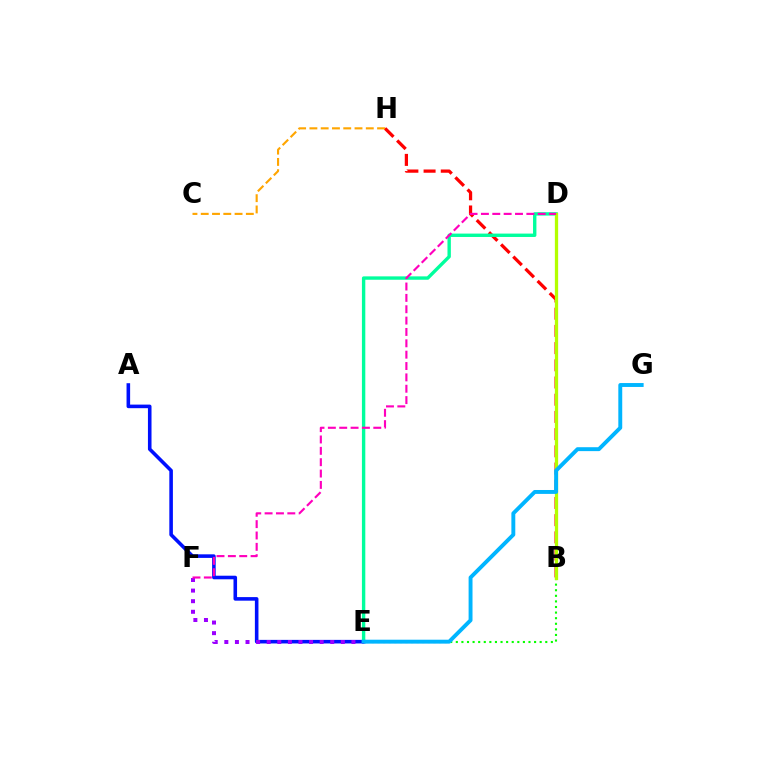{('A', 'E'): [{'color': '#0010ff', 'line_style': 'solid', 'thickness': 2.58}], ('B', 'E'): [{'color': '#08ff00', 'line_style': 'dotted', 'thickness': 1.52}], ('B', 'H'): [{'color': '#ff0000', 'line_style': 'dashed', 'thickness': 2.34}], ('D', 'E'): [{'color': '#00ff9d', 'line_style': 'solid', 'thickness': 2.44}], ('E', 'F'): [{'color': '#9b00ff', 'line_style': 'dotted', 'thickness': 2.88}], ('C', 'H'): [{'color': '#ffa500', 'line_style': 'dashed', 'thickness': 1.53}], ('B', 'D'): [{'color': '#b3ff00', 'line_style': 'solid', 'thickness': 2.35}], ('E', 'G'): [{'color': '#00b5ff', 'line_style': 'solid', 'thickness': 2.81}], ('D', 'F'): [{'color': '#ff00bd', 'line_style': 'dashed', 'thickness': 1.54}]}